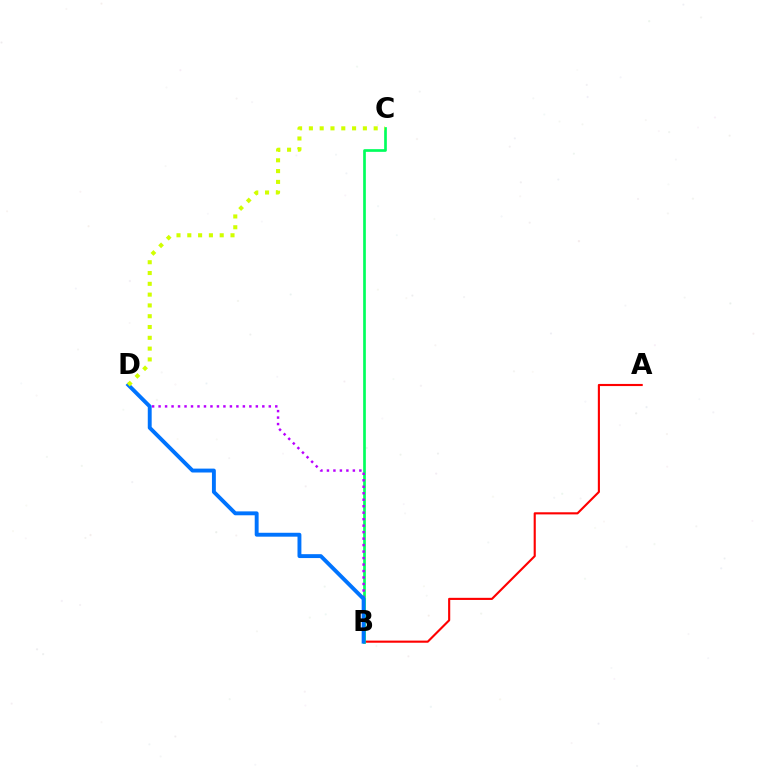{('A', 'B'): [{'color': '#ff0000', 'line_style': 'solid', 'thickness': 1.53}], ('B', 'C'): [{'color': '#00ff5c', 'line_style': 'solid', 'thickness': 1.93}], ('B', 'D'): [{'color': '#b900ff', 'line_style': 'dotted', 'thickness': 1.76}, {'color': '#0074ff', 'line_style': 'solid', 'thickness': 2.81}], ('C', 'D'): [{'color': '#d1ff00', 'line_style': 'dotted', 'thickness': 2.93}]}